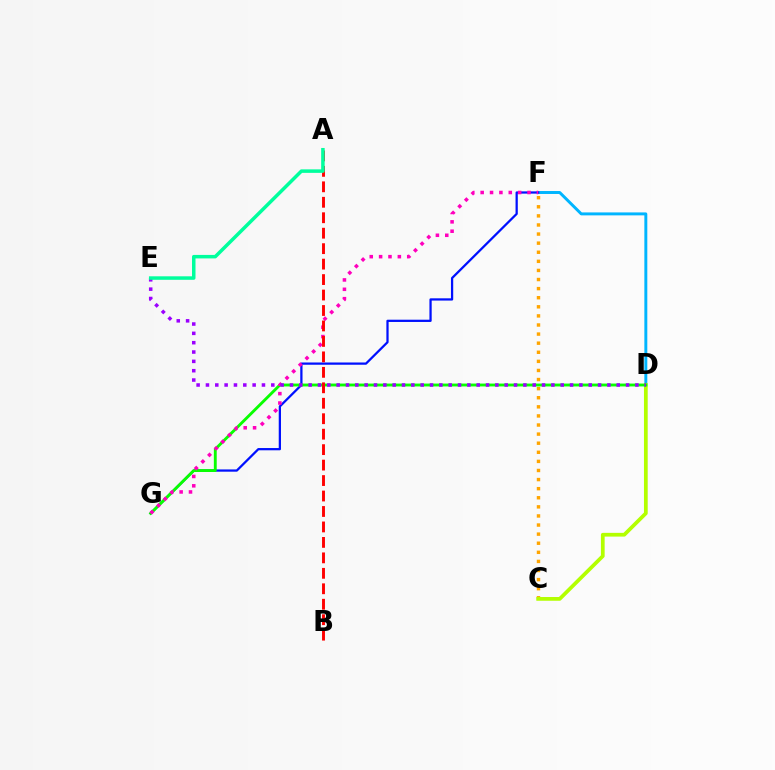{('D', 'F'): [{'color': '#00b5ff', 'line_style': 'solid', 'thickness': 2.12}], ('C', 'F'): [{'color': '#ffa500', 'line_style': 'dotted', 'thickness': 2.47}], ('F', 'G'): [{'color': '#0010ff', 'line_style': 'solid', 'thickness': 1.62}, {'color': '#ff00bd', 'line_style': 'dotted', 'thickness': 2.55}], ('C', 'D'): [{'color': '#b3ff00', 'line_style': 'solid', 'thickness': 2.69}], ('D', 'G'): [{'color': '#08ff00', 'line_style': 'solid', 'thickness': 2.07}], ('A', 'B'): [{'color': '#ff0000', 'line_style': 'dashed', 'thickness': 2.1}], ('D', 'E'): [{'color': '#9b00ff', 'line_style': 'dotted', 'thickness': 2.54}], ('A', 'E'): [{'color': '#00ff9d', 'line_style': 'solid', 'thickness': 2.52}]}